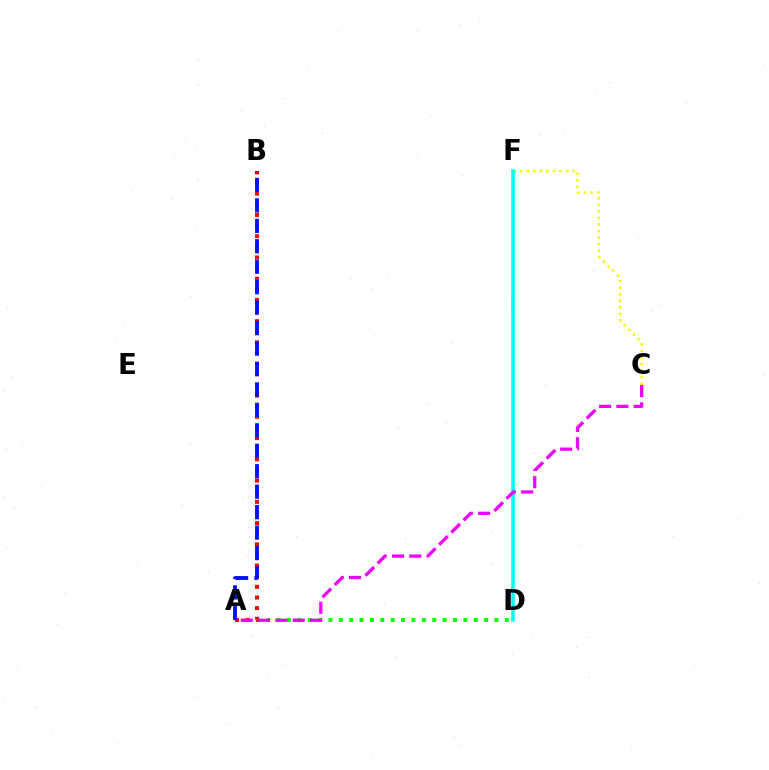{('C', 'F'): [{'color': '#fcf500', 'line_style': 'dotted', 'thickness': 1.78}], ('A', 'D'): [{'color': '#08ff00', 'line_style': 'dotted', 'thickness': 2.82}], ('A', 'B'): [{'color': '#ff0000', 'line_style': 'dotted', 'thickness': 2.89}, {'color': '#0010ff', 'line_style': 'dashed', 'thickness': 2.78}], ('D', 'F'): [{'color': '#00fff6', 'line_style': 'solid', 'thickness': 2.57}], ('A', 'C'): [{'color': '#ee00ff', 'line_style': 'dashed', 'thickness': 2.35}]}